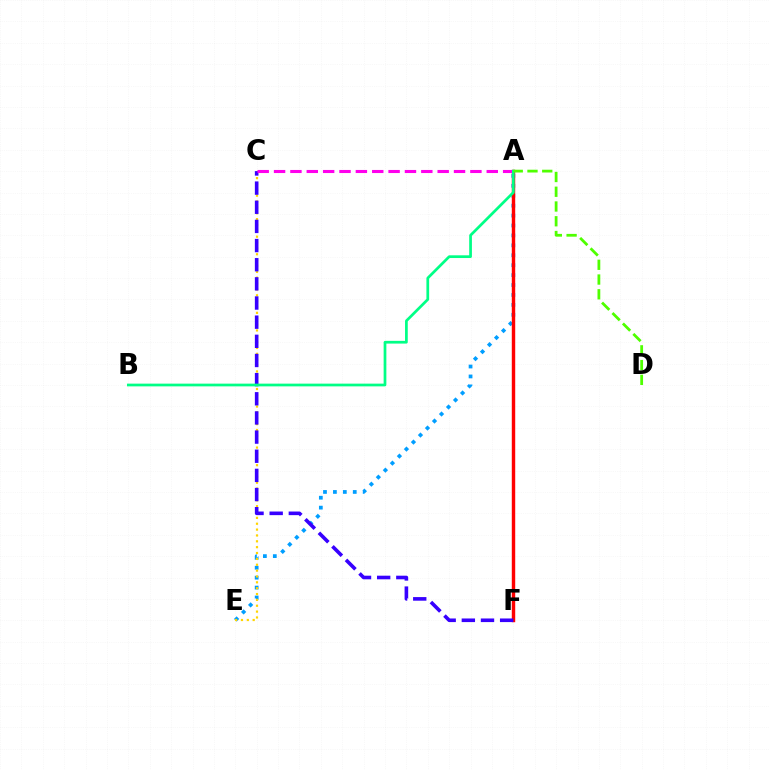{('A', 'E'): [{'color': '#009eff', 'line_style': 'dotted', 'thickness': 2.7}], ('C', 'E'): [{'color': '#ffd500', 'line_style': 'dotted', 'thickness': 1.59}], ('A', 'F'): [{'color': '#ff0000', 'line_style': 'solid', 'thickness': 2.46}], ('C', 'F'): [{'color': '#3700ff', 'line_style': 'dashed', 'thickness': 2.6}], ('A', 'C'): [{'color': '#ff00ed', 'line_style': 'dashed', 'thickness': 2.22}], ('A', 'B'): [{'color': '#00ff86', 'line_style': 'solid', 'thickness': 1.96}], ('A', 'D'): [{'color': '#4fff00', 'line_style': 'dashed', 'thickness': 2.0}]}